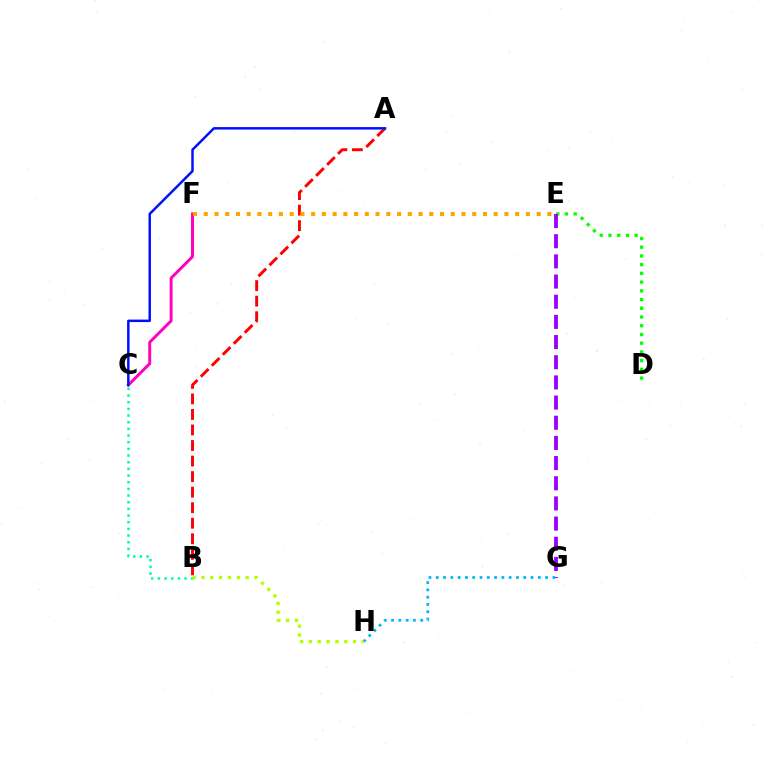{('C', 'F'): [{'color': '#ff00bd', 'line_style': 'solid', 'thickness': 2.12}], ('A', 'B'): [{'color': '#ff0000', 'line_style': 'dashed', 'thickness': 2.11}], ('D', 'E'): [{'color': '#08ff00', 'line_style': 'dotted', 'thickness': 2.37}], ('A', 'C'): [{'color': '#0010ff', 'line_style': 'solid', 'thickness': 1.79}], ('E', 'G'): [{'color': '#9b00ff', 'line_style': 'dashed', 'thickness': 2.74}], ('G', 'H'): [{'color': '#00b5ff', 'line_style': 'dotted', 'thickness': 1.98}], ('B', 'C'): [{'color': '#00ff9d', 'line_style': 'dotted', 'thickness': 1.81}], ('E', 'F'): [{'color': '#ffa500', 'line_style': 'dotted', 'thickness': 2.92}], ('B', 'H'): [{'color': '#b3ff00', 'line_style': 'dotted', 'thickness': 2.4}]}